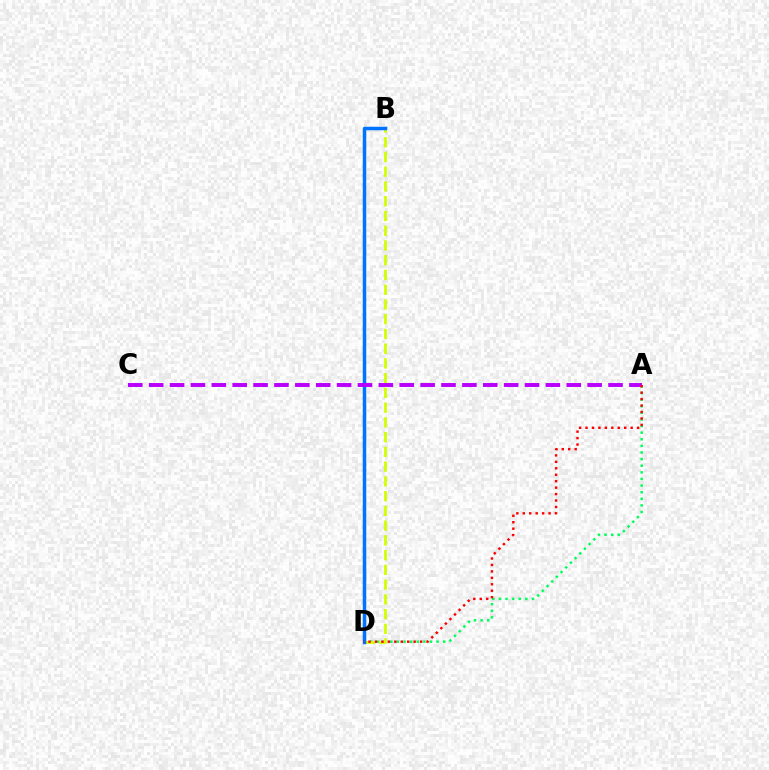{('A', 'D'): [{'color': '#00ff5c', 'line_style': 'dotted', 'thickness': 1.8}, {'color': '#ff0000', 'line_style': 'dotted', 'thickness': 1.75}], ('B', 'D'): [{'color': '#d1ff00', 'line_style': 'dashed', 'thickness': 2.0}, {'color': '#0074ff', 'line_style': 'solid', 'thickness': 2.52}], ('A', 'C'): [{'color': '#b900ff', 'line_style': 'dashed', 'thickness': 2.84}]}